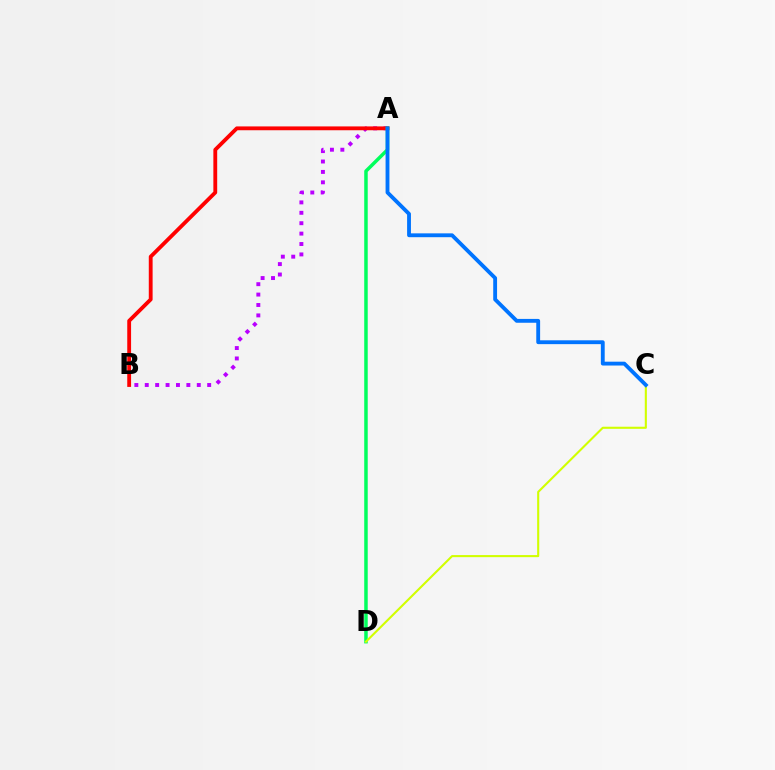{('A', 'B'): [{'color': '#b900ff', 'line_style': 'dotted', 'thickness': 2.83}, {'color': '#ff0000', 'line_style': 'solid', 'thickness': 2.76}], ('A', 'D'): [{'color': '#00ff5c', 'line_style': 'solid', 'thickness': 2.51}], ('C', 'D'): [{'color': '#d1ff00', 'line_style': 'solid', 'thickness': 1.51}], ('A', 'C'): [{'color': '#0074ff', 'line_style': 'solid', 'thickness': 2.77}]}